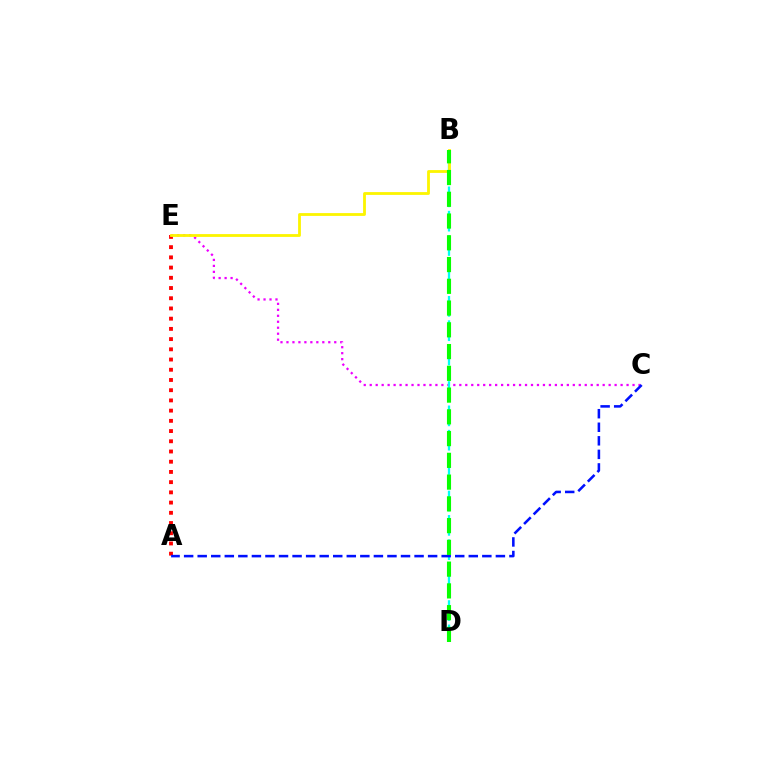{('A', 'E'): [{'color': '#ff0000', 'line_style': 'dotted', 'thickness': 2.78}], ('C', 'E'): [{'color': '#ee00ff', 'line_style': 'dotted', 'thickness': 1.62}], ('B', 'D'): [{'color': '#00fff6', 'line_style': 'dashed', 'thickness': 1.65}, {'color': '#08ff00', 'line_style': 'dashed', 'thickness': 2.96}], ('B', 'E'): [{'color': '#fcf500', 'line_style': 'solid', 'thickness': 2.02}], ('A', 'C'): [{'color': '#0010ff', 'line_style': 'dashed', 'thickness': 1.84}]}